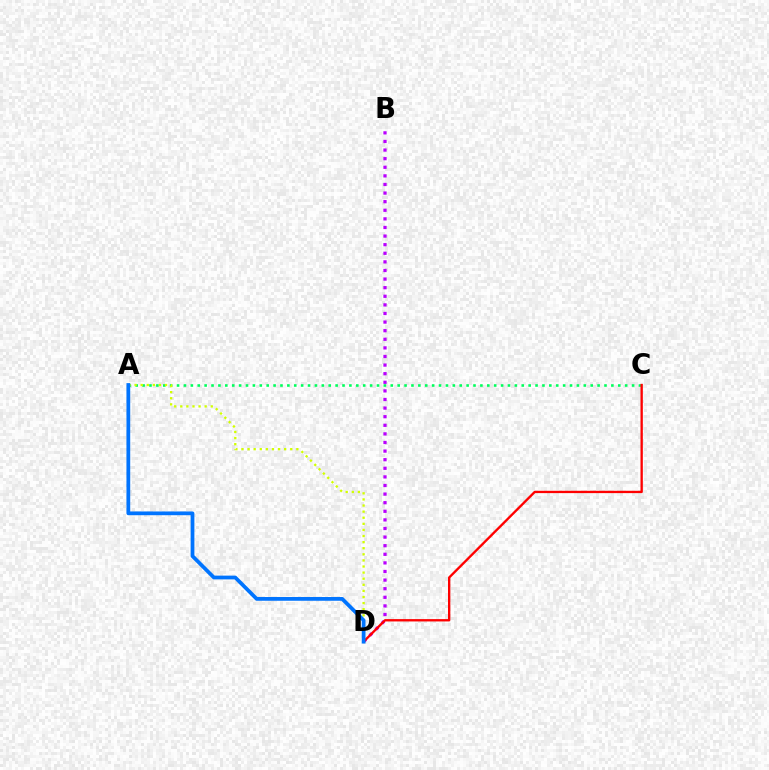{('B', 'D'): [{'color': '#b900ff', 'line_style': 'dotted', 'thickness': 2.34}], ('A', 'C'): [{'color': '#00ff5c', 'line_style': 'dotted', 'thickness': 1.87}], ('A', 'D'): [{'color': '#d1ff00', 'line_style': 'dotted', 'thickness': 1.66}, {'color': '#0074ff', 'line_style': 'solid', 'thickness': 2.7}], ('C', 'D'): [{'color': '#ff0000', 'line_style': 'solid', 'thickness': 1.68}]}